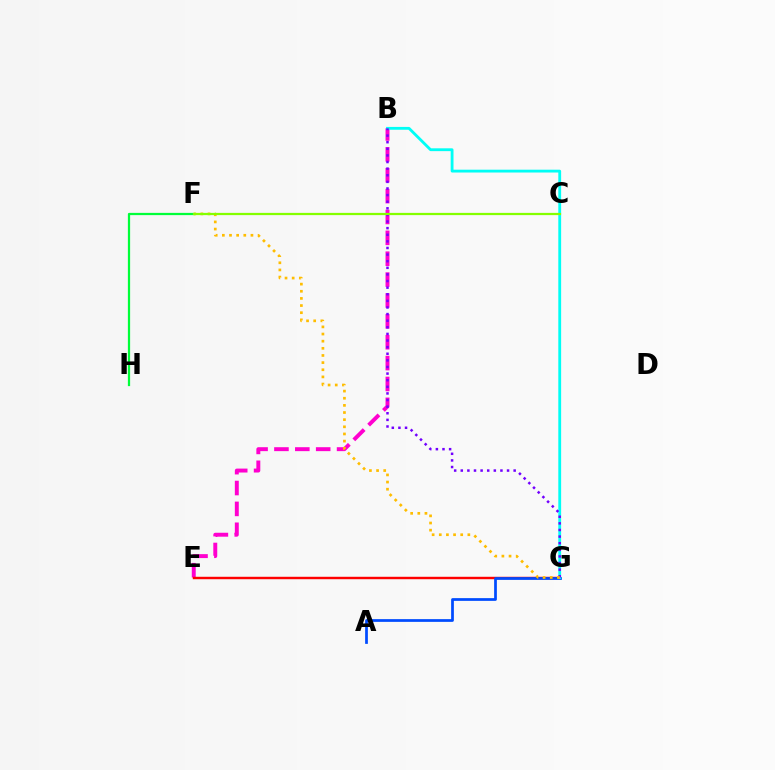{('B', 'E'): [{'color': '#ff00cf', 'line_style': 'dashed', 'thickness': 2.84}], ('E', 'G'): [{'color': '#ff0000', 'line_style': 'solid', 'thickness': 1.75}], ('A', 'G'): [{'color': '#004bff', 'line_style': 'solid', 'thickness': 1.97}], ('F', 'H'): [{'color': '#00ff39', 'line_style': 'solid', 'thickness': 1.62}], ('B', 'G'): [{'color': '#00fff6', 'line_style': 'solid', 'thickness': 2.03}, {'color': '#7200ff', 'line_style': 'dotted', 'thickness': 1.8}], ('F', 'G'): [{'color': '#ffbd00', 'line_style': 'dotted', 'thickness': 1.94}], ('C', 'F'): [{'color': '#84ff00', 'line_style': 'solid', 'thickness': 1.61}]}